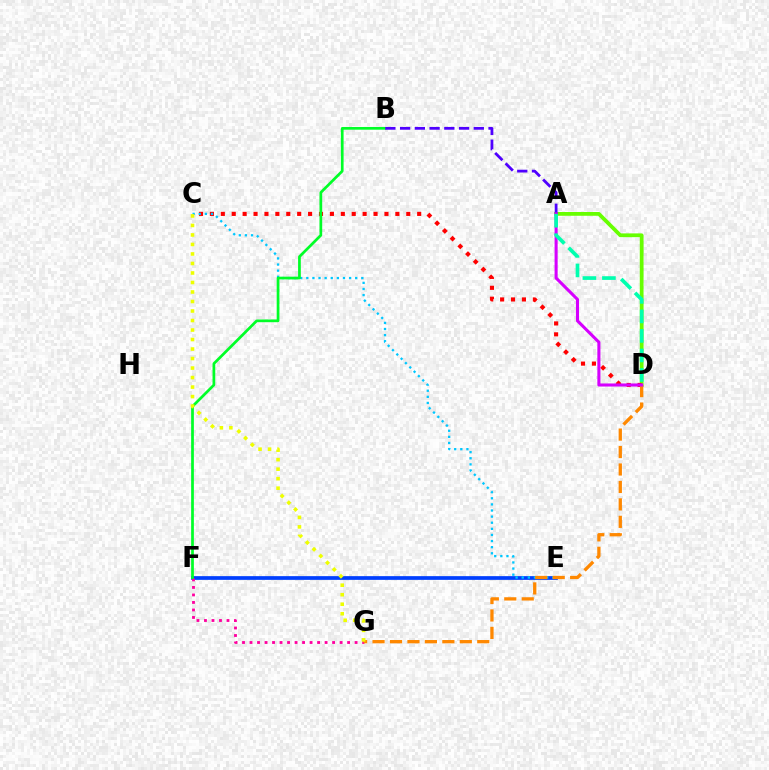{('A', 'D'): [{'color': '#66ff00', 'line_style': 'solid', 'thickness': 2.72}, {'color': '#d600ff', 'line_style': 'solid', 'thickness': 2.21}, {'color': '#00ffaf', 'line_style': 'dashed', 'thickness': 2.65}], ('C', 'D'): [{'color': '#ff0000', 'line_style': 'dotted', 'thickness': 2.96}], ('E', 'F'): [{'color': '#003fff', 'line_style': 'solid', 'thickness': 2.68}], ('C', 'E'): [{'color': '#00c7ff', 'line_style': 'dotted', 'thickness': 1.66}], ('F', 'G'): [{'color': '#ff00a0', 'line_style': 'dotted', 'thickness': 2.04}], ('D', 'G'): [{'color': '#ff8800', 'line_style': 'dashed', 'thickness': 2.37}], ('B', 'F'): [{'color': '#00ff27', 'line_style': 'solid', 'thickness': 1.96}], ('A', 'B'): [{'color': '#4f00ff', 'line_style': 'dashed', 'thickness': 2.0}], ('C', 'G'): [{'color': '#eeff00', 'line_style': 'dotted', 'thickness': 2.58}]}